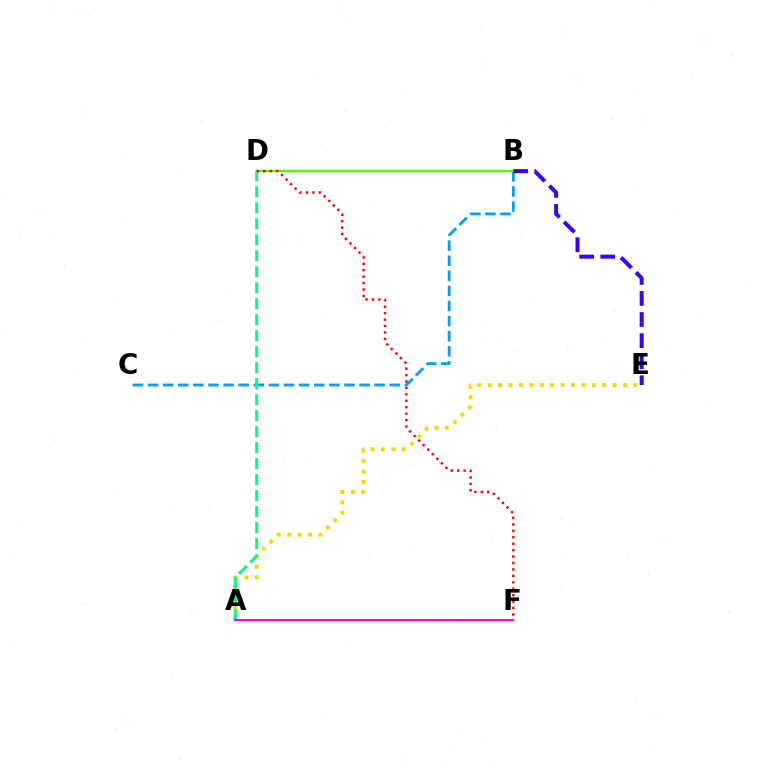{('A', 'E'): [{'color': '#ffd500', 'line_style': 'dotted', 'thickness': 2.83}], ('B', 'C'): [{'color': '#009eff', 'line_style': 'dashed', 'thickness': 2.05}], ('B', 'D'): [{'color': '#4fff00', 'line_style': 'solid', 'thickness': 1.77}], ('A', 'D'): [{'color': '#00ff86', 'line_style': 'dashed', 'thickness': 2.17}], ('B', 'E'): [{'color': '#3700ff', 'line_style': 'dashed', 'thickness': 2.86}], ('D', 'F'): [{'color': '#ff0000', 'line_style': 'dotted', 'thickness': 1.75}], ('A', 'F'): [{'color': '#ff00ed', 'line_style': 'solid', 'thickness': 1.5}]}